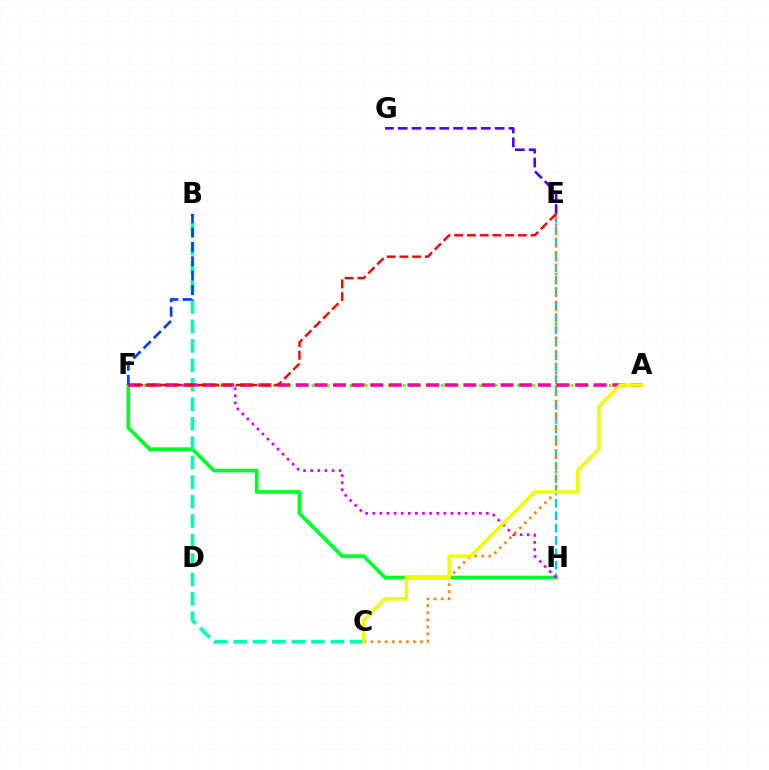{('F', 'H'): [{'color': '#00ff27', 'line_style': 'solid', 'thickness': 2.64}, {'color': '#d600ff', 'line_style': 'dotted', 'thickness': 1.93}], ('B', 'C'): [{'color': '#00ffaf', 'line_style': 'dashed', 'thickness': 2.64}], ('A', 'F'): [{'color': '#66ff00', 'line_style': 'dotted', 'thickness': 2.07}, {'color': '#ff00a0', 'line_style': 'dashed', 'thickness': 2.53}], ('E', 'G'): [{'color': '#4f00ff', 'line_style': 'dashed', 'thickness': 1.88}], ('E', 'H'): [{'color': '#00c7ff', 'line_style': 'dashed', 'thickness': 1.68}], ('C', 'E'): [{'color': '#ff8800', 'line_style': 'dotted', 'thickness': 1.92}], ('B', 'F'): [{'color': '#003fff', 'line_style': 'dashed', 'thickness': 1.95}], ('E', 'F'): [{'color': '#ff0000', 'line_style': 'dashed', 'thickness': 1.73}], ('A', 'C'): [{'color': '#eeff00', 'line_style': 'solid', 'thickness': 2.48}]}